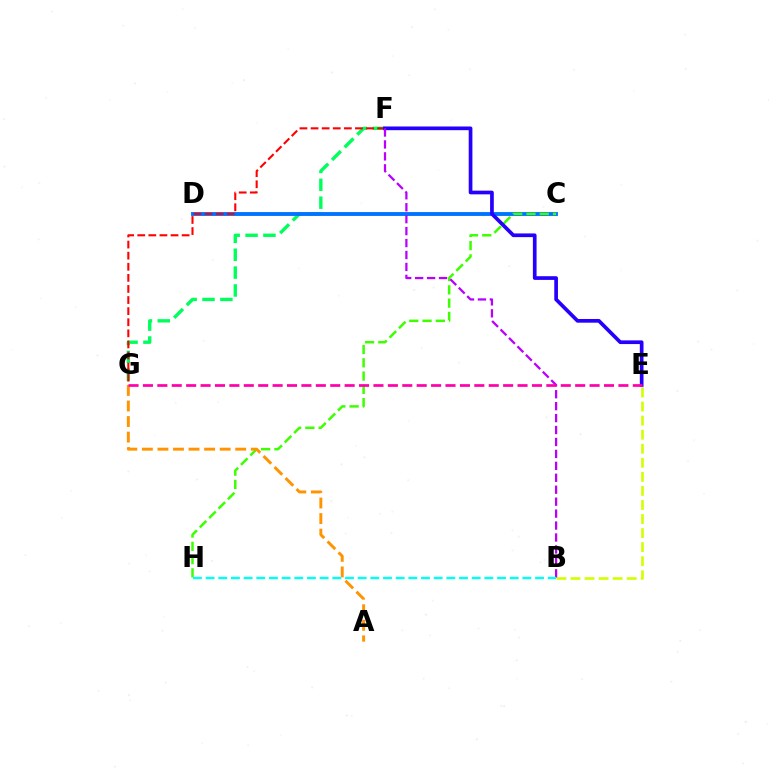{('F', 'G'): [{'color': '#00ff5c', 'line_style': 'dashed', 'thickness': 2.43}, {'color': '#ff0000', 'line_style': 'dashed', 'thickness': 1.51}], ('C', 'D'): [{'color': '#0074ff', 'line_style': 'solid', 'thickness': 2.79}], ('C', 'H'): [{'color': '#3dff00', 'line_style': 'dashed', 'thickness': 1.8}], ('B', 'E'): [{'color': '#d1ff00', 'line_style': 'dashed', 'thickness': 1.91}], ('A', 'G'): [{'color': '#ff9400', 'line_style': 'dashed', 'thickness': 2.11}], ('E', 'F'): [{'color': '#2500ff', 'line_style': 'solid', 'thickness': 2.66}], ('B', 'F'): [{'color': '#b900ff', 'line_style': 'dashed', 'thickness': 1.62}], ('B', 'H'): [{'color': '#00fff6', 'line_style': 'dashed', 'thickness': 1.72}], ('E', 'G'): [{'color': '#ff00ac', 'line_style': 'dashed', 'thickness': 1.96}]}